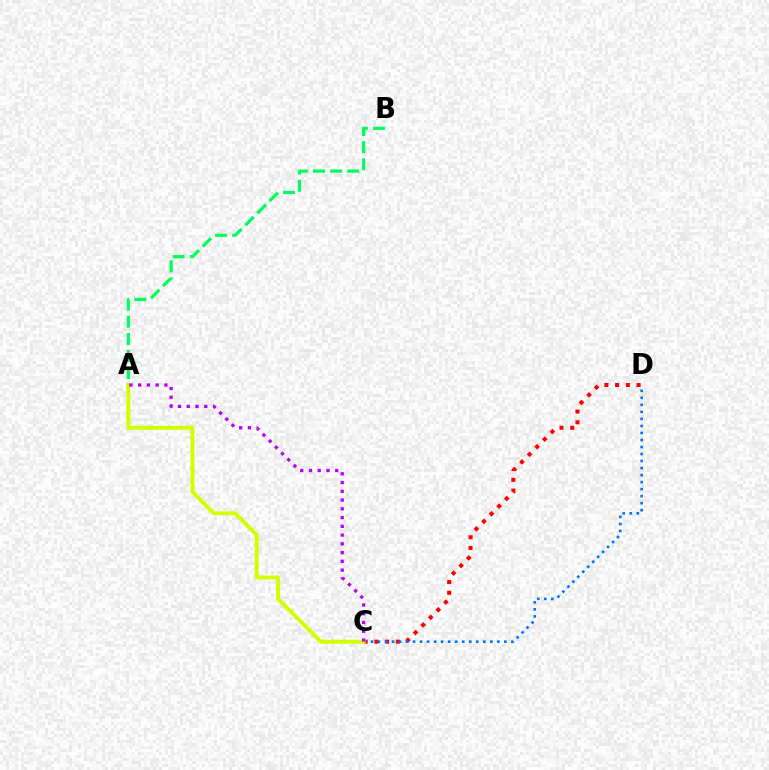{('A', 'B'): [{'color': '#00ff5c', 'line_style': 'dashed', 'thickness': 2.33}], ('C', 'D'): [{'color': '#ff0000', 'line_style': 'dotted', 'thickness': 2.92}, {'color': '#0074ff', 'line_style': 'dotted', 'thickness': 1.91}], ('A', 'C'): [{'color': '#d1ff00', 'line_style': 'solid', 'thickness': 2.85}, {'color': '#b900ff', 'line_style': 'dotted', 'thickness': 2.38}]}